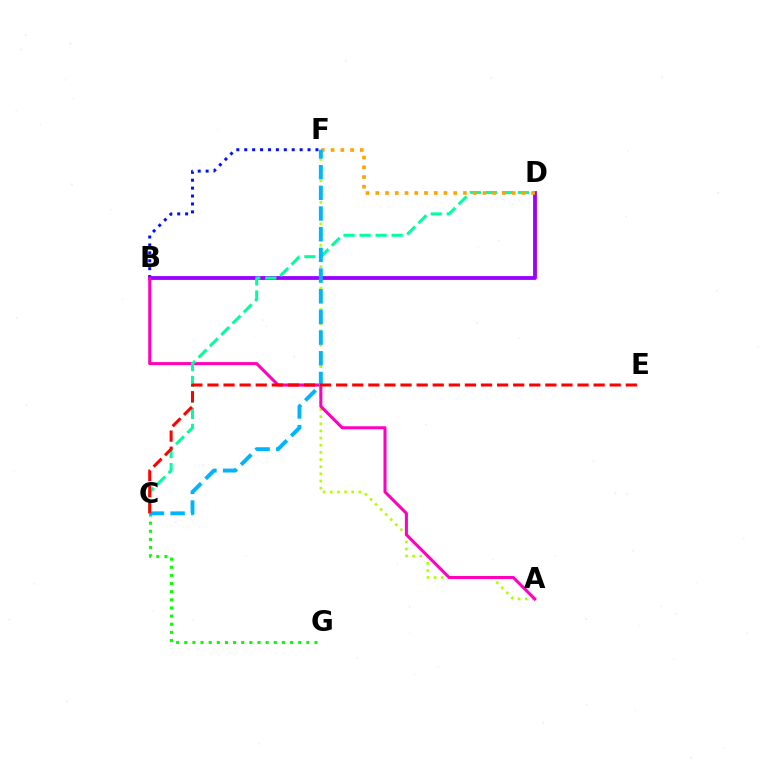{('A', 'F'): [{'color': '#b3ff00', 'line_style': 'dotted', 'thickness': 1.94}], ('B', 'D'): [{'color': '#9b00ff', 'line_style': 'solid', 'thickness': 2.74}], ('B', 'F'): [{'color': '#0010ff', 'line_style': 'dotted', 'thickness': 2.15}], ('A', 'B'): [{'color': '#ff00bd', 'line_style': 'solid', 'thickness': 2.19}], ('C', 'D'): [{'color': '#00ff9d', 'line_style': 'dashed', 'thickness': 2.17}], ('C', 'G'): [{'color': '#08ff00', 'line_style': 'dotted', 'thickness': 2.21}], ('D', 'F'): [{'color': '#ffa500', 'line_style': 'dotted', 'thickness': 2.65}], ('C', 'F'): [{'color': '#00b5ff', 'line_style': 'dashed', 'thickness': 2.81}], ('C', 'E'): [{'color': '#ff0000', 'line_style': 'dashed', 'thickness': 2.19}]}